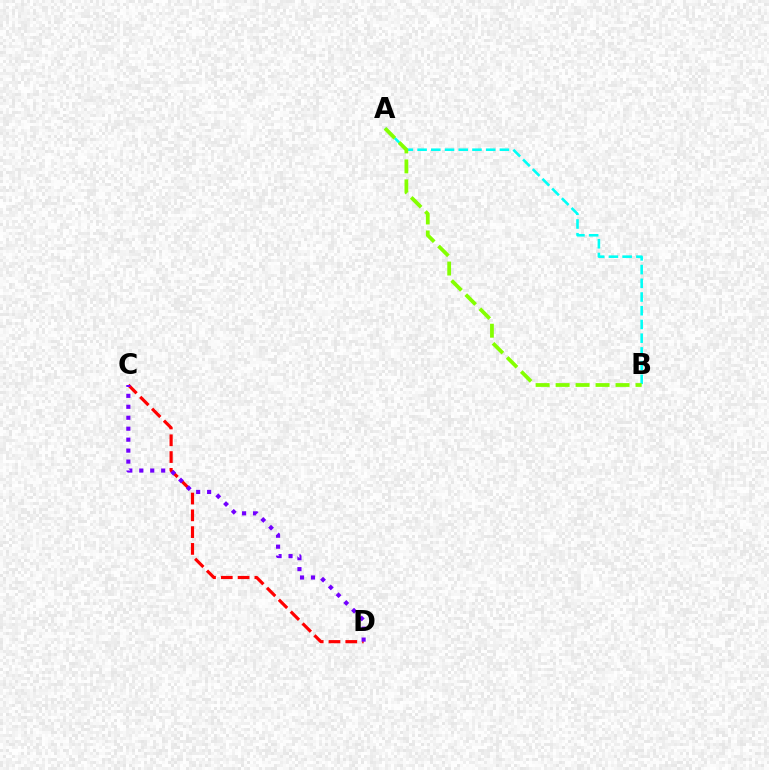{('C', 'D'): [{'color': '#ff0000', 'line_style': 'dashed', 'thickness': 2.28}, {'color': '#7200ff', 'line_style': 'dotted', 'thickness': 2.98}], ('A', 'B'): [{'color': '#00fff6', 'line_style': 'dashed', 'thickness': 1.86}, {'color': '#84ff00', 'line_style': 'dashed', 'thickness': 2.71}]}